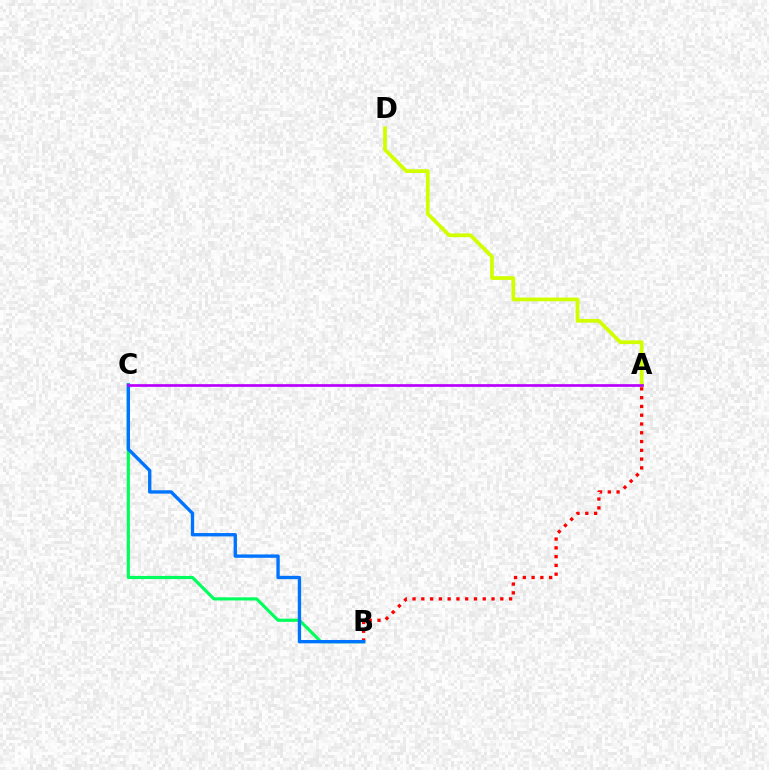{('A', 'D'): [{'color': '#d1ff00', 'line_style': 'solid', 'thickness': 2.7}], ('A', 'B'): [{'color': '#ff0000', 'line_style': 'dotted', 'thickness': 2.39}], ('B', 'C'): [{'color': '#00ff5c', 'line_style': 'solid', 'thickness': 2.26}, {'color': '#0074ff', 'line_style': 'solid', 'thickness': 2.41}], ('A', 'C'): [{'color': '#b900ff', 'line_style': 'solid', 'thickness': 1.94}]}